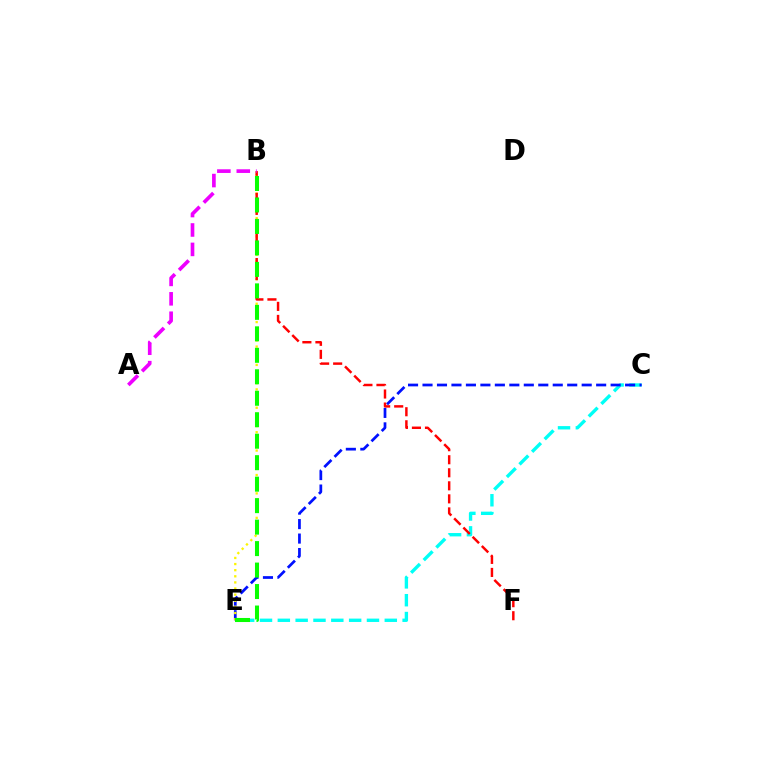{('C', 'E'): [{'color': '#00fff6', 'line_style': 'dashed', 'thickness': 2.42}, {'color': '#0010ff', 'line_style': 'dashed', 'thickness': 1.97}], ('B', 'E'): [{'color': '#fcf500', 'line_style': 'dotted', 'thickness': 1.66}, {'color': '#08ff00', 'line_style': 'dashed', 'thickness': 2.92}], ('B', 'F'): [{'color': '#ff0000', 'line_style': 'dashed', 'thickness': 1.77}], ('A', 'B'): [{'color': '#ee00ff', 'line_style': 'dashed', 'thickness': 2.64}]}